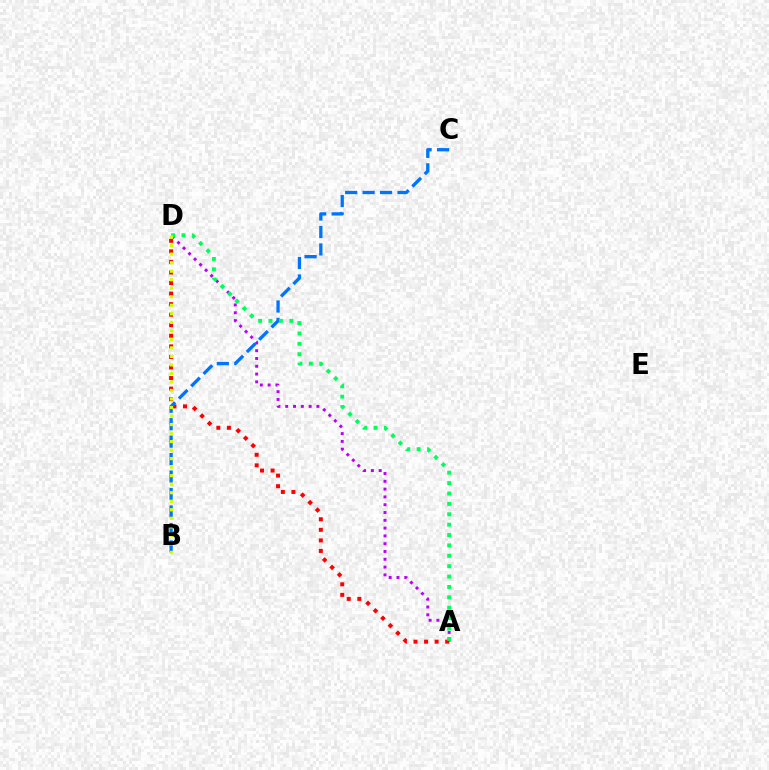{('A', 'D'): [{'color': '#b900ff', 'line_style': 'dotted', 'thickness': 2.12}, {'color': '#ff0000', 'line_style': 'dotted', 'thickness': 2.87}, {'color': '#00ff5c', 'line_style': 'dotted', 'thickness': 2.82}], ('B', 'C'): [{'color': '#0074ff', 'line_style': 'dashed', 'thickness': 2.37}], ('B', 'D'): [{'color': '#d1ff00', 'line_style': 'dotted', 'thickness': 2.32}]}